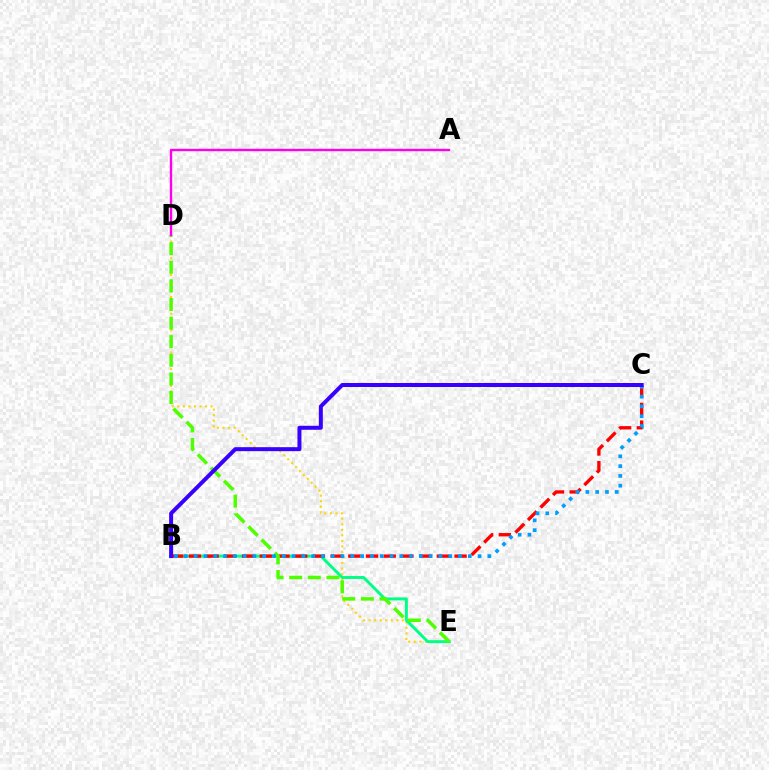{('D', 'E'): [{'color': '#ffd500', 'line_style': 'dotted', 'thickness': 1.51}, {'color': '#4fff00', 'line_style': 'dashed', 'thickness': 2.53}], ('B', 'E'): [{'color': '#00ff86', 'line_style': 'solid', 'thickness': 2.12}], ('B', 'C'): [{'color': '#ff0000', 'line_style': 'dashed', 'thickness': 2.41}, {'color': '#009eff', 'line_style': 'dotted', 'thickness': 2.66}, {'color': '#3700ff', 'line_style': 'solid', 'thickness': 2.87}], ('A', 'D'): [{'color': '#ff00ed', 'line_style': 'solid', 'thickness': 1.72}]}